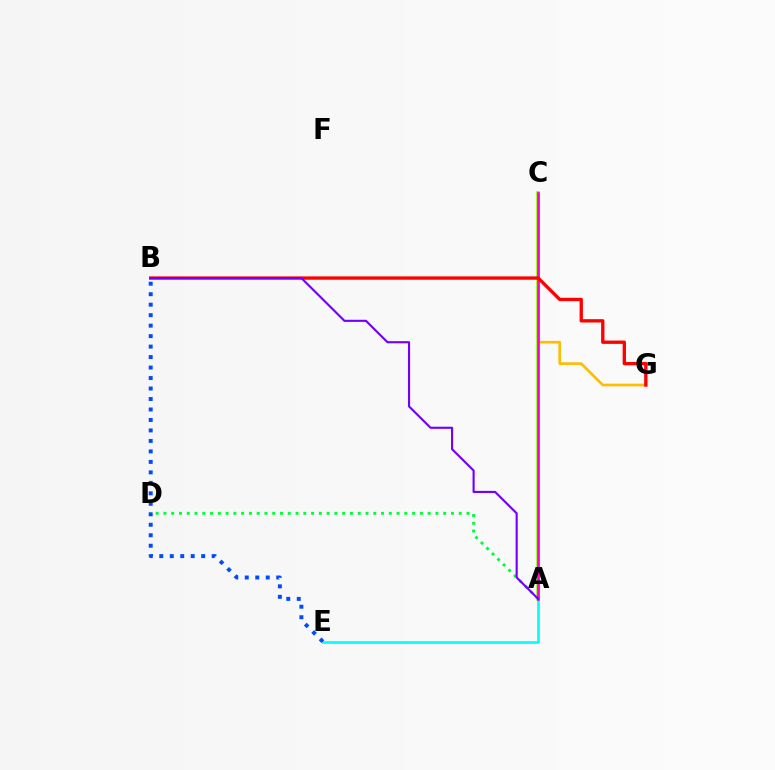{('C', 'G'): [{'color': '#ffbd00', 'line_style': 'solid', 'thickness': 1.93}], ('A', 'C'): [{'color': '#84ff00', 'line_style': 'solid', 'thickness': 2.53}, {'color': '#ff00cf', 'line_style': 'solid', 'thickness': 1.91}], ('A', 'D'): [{'color': '#00ff39', 'line_style': 'dotted', 'thickness': 2.11}], ('A', 'E'): [{'color': '#00fff6', 'line_style': 'solid', 'thickness': 1.9}], ('B', 'E'): [{'color': '#004bff', 'line_style': 'dotted', 'thickness': 2.85}], ('B', 'G'): [{'color': '#ff0000', 'line_style': 'solid', 'thickness': 2.4}], ('A', 'B'): [{'color': '#7200ff', 'line_style': 'solid', 'thickness': 1.53}]}